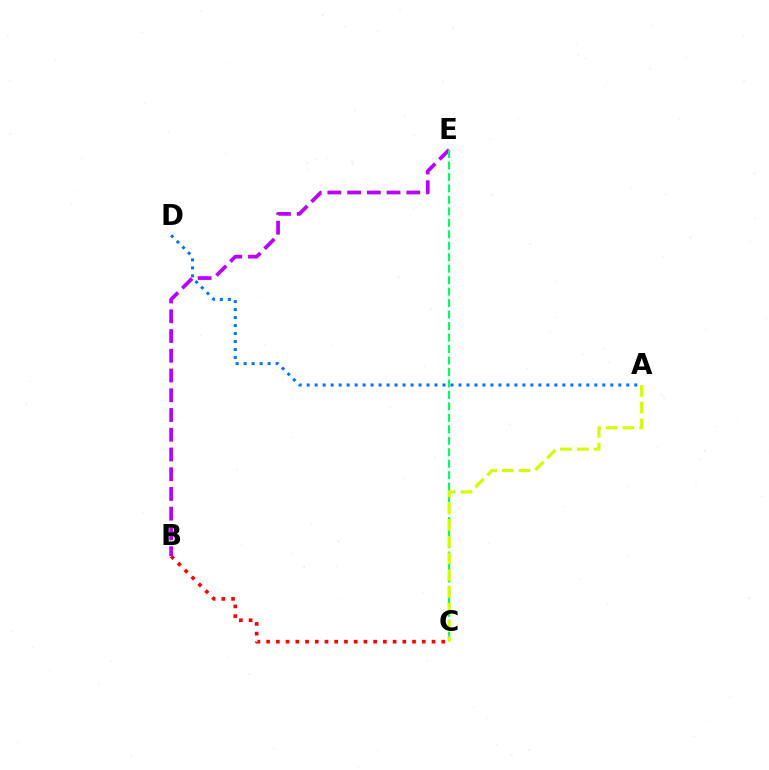{('B', 'C'): [{'color': '#ff0000', 'line_style': 'dotted', 'thickness': 2.64}], ('B', 'E'): [{'color': '#b900ff', 'line_style': 'dashed', 'thickness': 2.68}], ('A', 'D'): [{'color': '#0074ff', 'line_style': 'dotted', 'thickness': 2.17}], ('C', 'E'): [{'color': '#00ff5c', 'line_style': 'dashed', 'thickness': 1.56}], ('A', 'C'): [{'color': '#d1ff00', 'line_style': 'dashed', 'thickness': 2.28}]}